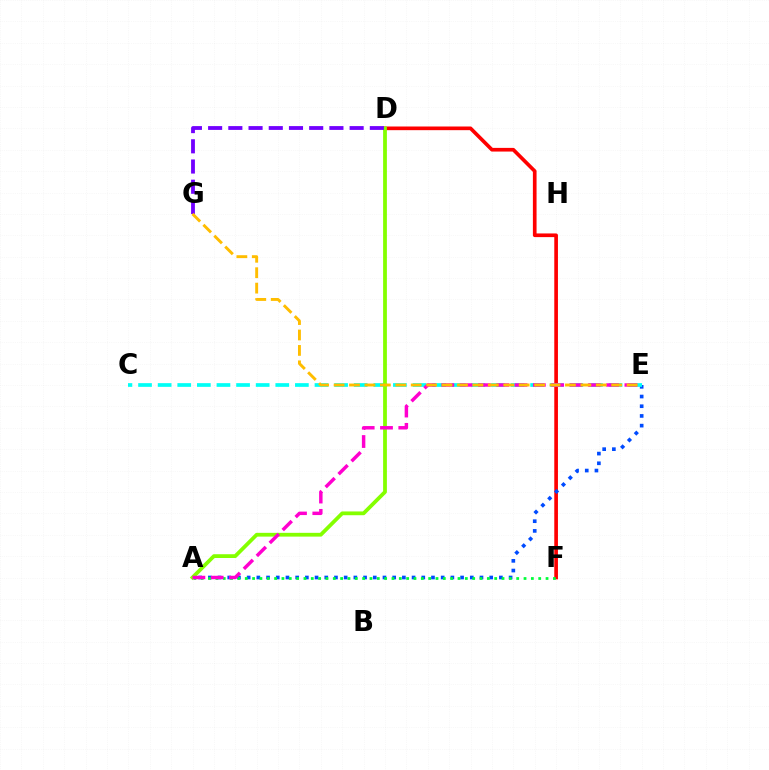{('D', 'F'): [{'color': '#ff0000', 'line_style': 'solid', 'thickness': 2.64}], ('A', 'E'): [{'color': '#004bff', 'line_style': 'dotted', 'thickness': 2.64}, {'color': '#ff00cf', 'line_style': 'dashed', 'thickness': 2.49}], ('A', 'F'): [{'color': '#00ff39', 'line_style': 'dotted', 'thickness': 1.99}], ('C', 'E'): [{'color': '#00fff6', 'line_style': 'dashed', 'thickness': 2.66}], ('A', 'D'): [{'color': '#84ff00', 'line_style': 'solid', 'thickness': 2.72}], ('D', 'G'): [{'color': '#7200ff', 'line_style': 'dashed', 'thickness': 2.75}], ('E', 'G'): [{'color': '#ffbd00', 'line_style': 'dashed', 'thickness': 2.1}]}